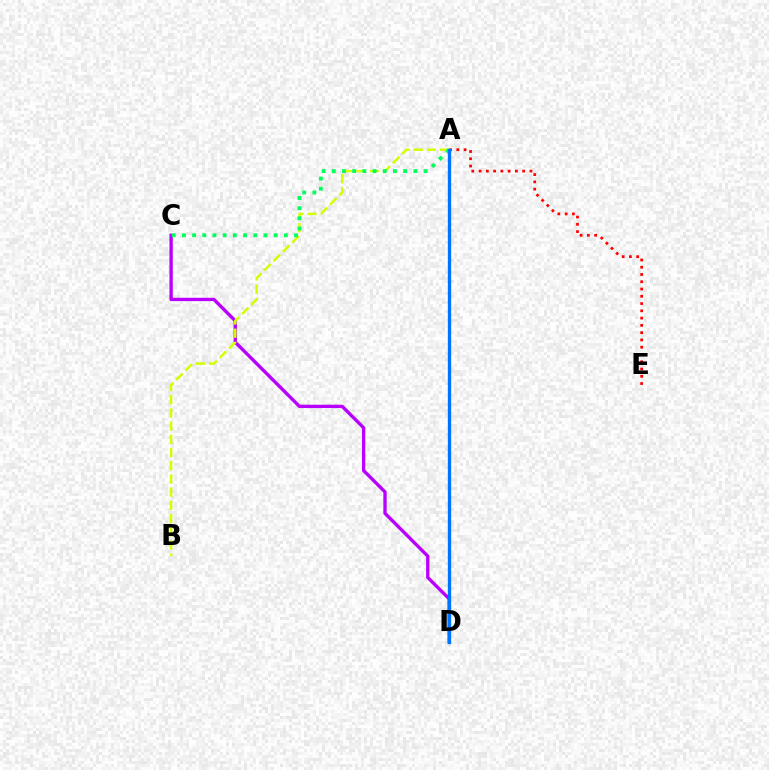{('A', 'E'): [{'color': '#ff0000', 'line_style': 'dotted', 'thickness': 1.98}], ('C', 'D'): [{'color': '#b900ff', 'line_style': 'solid', 'thickness': 2.41}], ('A', 'B'): [{'color': '#d1ff00', 'line_style': 'dashed', 'thickness': 1.79}], ('A', 'C'): [{'color': '#00ff5c', 'line_style': 'dotted', 'thickness': 2.77}], ('A', 'D'): [{'color': '#0074ff', 'line_style': 'solid', 'thickness': 2.4}]}